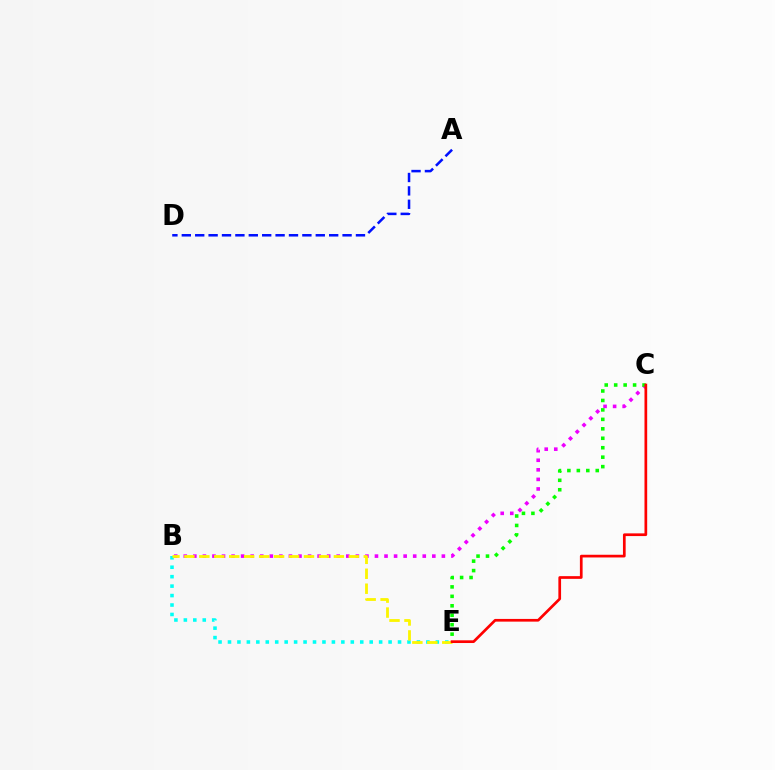{('B', 'C'): [{'color': '#ee00ff', 'line_style': 'dotted', 'thickness': 2.6}], ('C', 'E'): [{'color': '#08ff00', 'line_style': 'dotted', 'thickness': 2.57}, {'color': '#ff0000', 'line_style': 'solid', 'thickness': 1.95}], ('B', 'E'): [{'color': '#00fff6', 'line_style': 'dotted', 'thickness': 2.57}, {'color': '#fcf500', 'line_style': 'dashed', 'thickness': 2.03}], ('A', 'D'): [{'color': '#0010ff', 'line_style': 'dashed', 'thickness': 1.82}]}